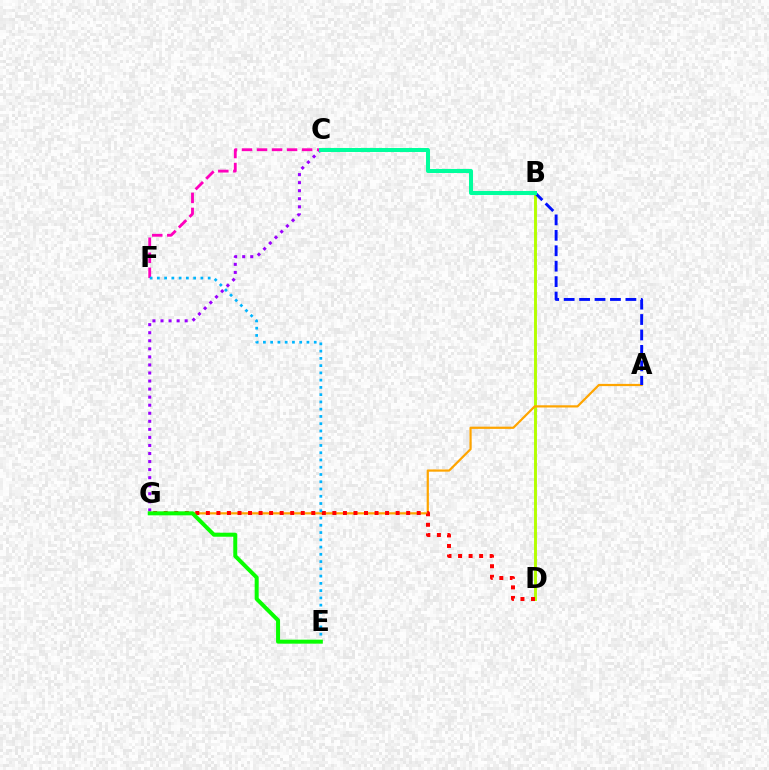{('B', 'D'): [{'color': '#b3ff00', 'line_style': 'solid', 'thickness': 2.09}], ('C', 'G'): [{'color': '#9b00ff', 'line_style': 'dotted', 'thickness': 2.19}], ('C', 'F'): [{'color': '#ff00bd', 'line_style': 'dashed', 'thickness': 2.04}], ('A', 'G'): [{'color': '#ffa500', 'line_style': 'solid', 'thickness': 1.6}], ('A', 'B'): [{'color': '#0010ff', 'line_style': 'dashed', 'thickness': 2.1}], ('D', 'G'): [{'color': '#ff0000', 'line_style': 'dotted', 'thickness': 2.86}], ('E', 'F'): [{'color': '#00b5ff', 'line_style': 'dotted', 'thickness': 1.97}], ('B', 'C'): [{'color': '#00ff9d', 'line_style': 'solid', 'thickness': 2.9}], ('E', 'G'): [{'color': '#08ff00', 'line_style': 'solid', 'thickness': 2.88}]}